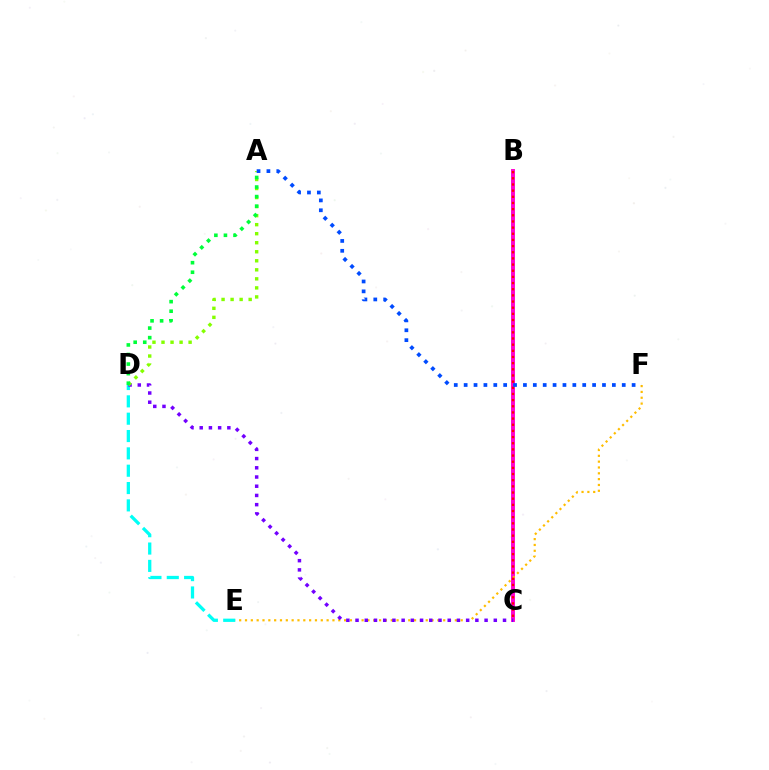{('B', 'C'): [{'color': '#ff00cf', 'line_style': 'solid', 'thickness': 2.82}, {'color': '#ff0000', 'line_style': 'dotted', 'thickness': 1.67}], ('E', 'F'): [{'color': '#ffbd00', 'line_style': 'dotted', 'thickness': 1.58}], ('D', 'E'): [{'color': '#00fff6', 'line_style': 'dashed', 'thickness': 2.36}], ('C', 'D'): [{'color': '#7200ff', 'line_style': 'dotted', 'thickness': 2.5}], ('A', 'D'): [{'color': '#84ff00', 'line_style': 'dotted', 'thickness': 2.45}, {'color': '#00ff39', 'line_style': 'dotted', 'thickness': 2.6}], ('A', 'F'): [{'color': '#004bff', 'line_style': 'dotted', 'thickness': 2.68}]}